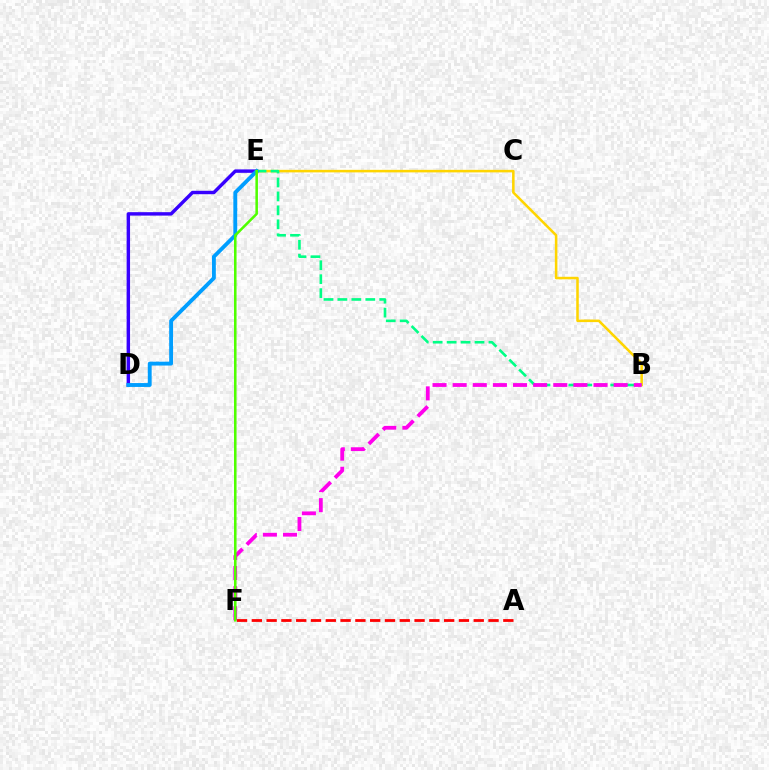{('B', 'E'): [{'color': '#ffd500', 'line_style': 'solid', 'thickness': 1.83}, {'color': '#00ff86', 'line_style': 'dashed', 'thickness': 1.89}], ('A', 'F'): [{'color': '#ff0000', 'line_style': 'dashed', 'thickness': 2.01}], ('D', 'E'): [{'color': '#3700ff', 'line_style': 'solid', 'thickness': 2.46}, {'color': '#009eff', 'line_style': 'solid', 'thickness': 2.79}], ('B', 'F'): [{'color': '#ff00ed', 'line_style': 'dashed', 'thickness': 2.73}], ('E', 'F'): [{'color': '#4fff00', 'line_style': 'solid', 'thickness': 1.83}]}